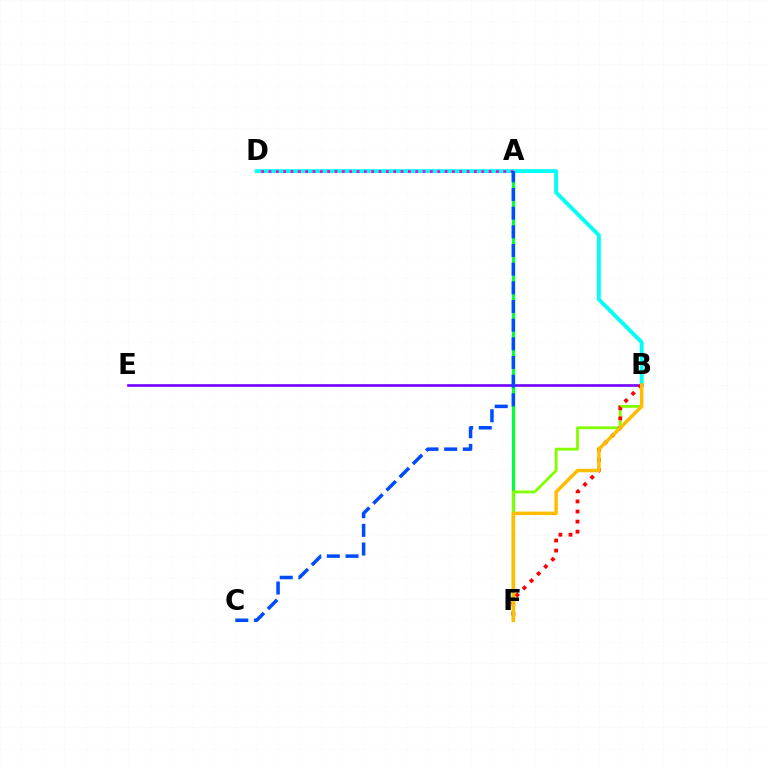{('A', 'F'): [{'color': '#00ff39', 'line_style': 'solid', 'thickness': 2.31}], ('B', 'E'): [{'color': '#7200ff', 'line_style': 'solid', 'thickness': 1.9}], ('B', 'D'): [{'color': '#00fff6', 'line_style': 'solid', 'thickness': 2.79}], ('A', 'D'): [{'color': '#ff00cf', 'line_style': 'dotted', 'thickness': 1.99}], ('B', 'F'): [{'color': '#84ff00', 'line_style': 'solid', 'thickness': 2.06}, {'color': '#ff0000', 'line_style': 'dotted', 'thickness': 2.74}, {'color': '#ffbd00', 'line_style': 'solid', 'thickness': 2.51}], ('A', 'C'): [{'color': '#004bff', 'line_style': 'dashed', 'thickness': 2.54}]}